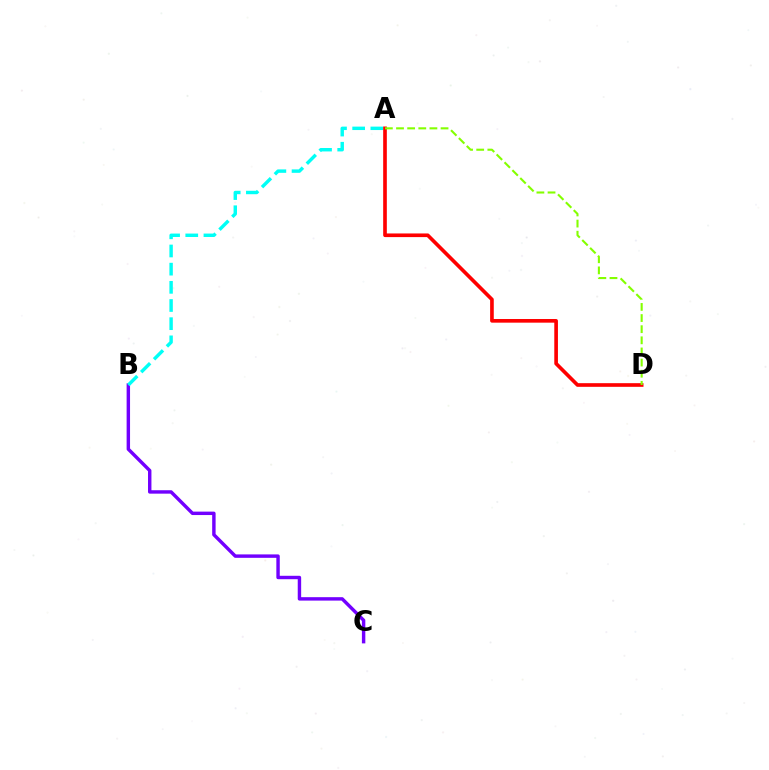{('B', 'C'): [{'color': '#7200ff', 'line_style': 'solid', 'thickness': 2.47}], ('A', 'B'): [{'color': '#00fff6', 'line_style': 'dashed', 'thickness': 2.47}], ('A', 'D'): [{'color': '#ff0000', 'line_style': 'solid', 'thickness': 2.63}, {'color': '#84ff00', 'line_style': 'dashed', 'thickness': 1.51}]}